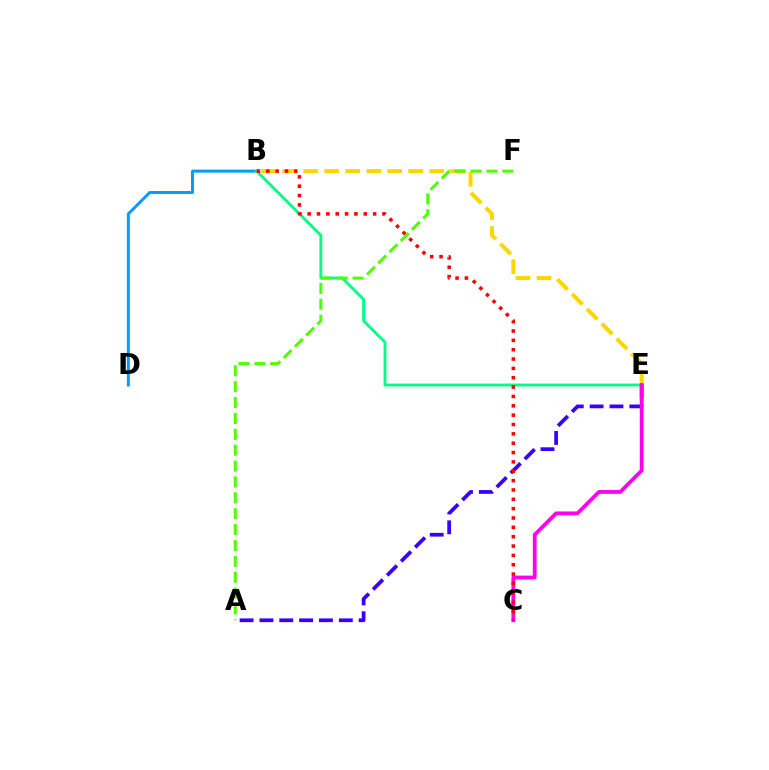{('B', 'E'): [{'color': '#ffd500', 'line_style': 'dashed', 'thickness': 2.86}, {'color': '#00ff86', 'line_style': 'solid', 'thickness': 2.08}], ('B', 'D'): [{'color': '#009eff', 'line_style': 'solid', 'thickness': 2.14}], ('A', 'E'): [{'color': '#3700ff', 'line_style': 'dashed', 'thickness': 2.7}], ('C', 'E'): [{'color': '#ff00ed', 'line_style': 'solid', 'thickness': 2.72}], ('B', 'C'): [{'color': '#ff0000', 'line_style': 'dotted', 'thickness': 2.54}], ('A', 'F'): [{'color': '#4fff00', 'line_style': 'dashed', 'thickness': 2.16}]}